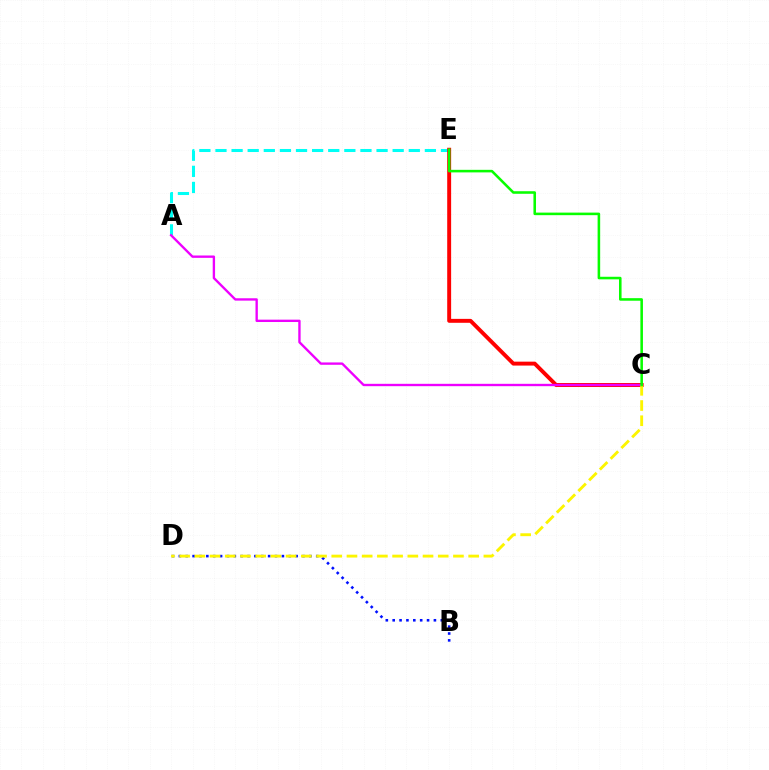{('A', 'E'): [{'color': '#00fff6', 'line_style': 'dashed', 'thickness': 2.19}], ('C', 'E'): [{'color': '#ff0000', 'line_style': 'solid', 'thickness': 2.82}, {'color': '#08ff00', 'line_style': 'solid', 'thickness': 1.85}], ('A', 'C'): [{'color': '#ee00ff', 'line_style': 'solid', 'thickness': 1.7}], ('B', 'D'): [{'color': '#0010ff', 'line_style': 'dotted', 'thickness': 1.87}], ('C', 'D'): [{'color': '#fcf500', 'line_style': 'dashed', 'thickness': 2.07}]}